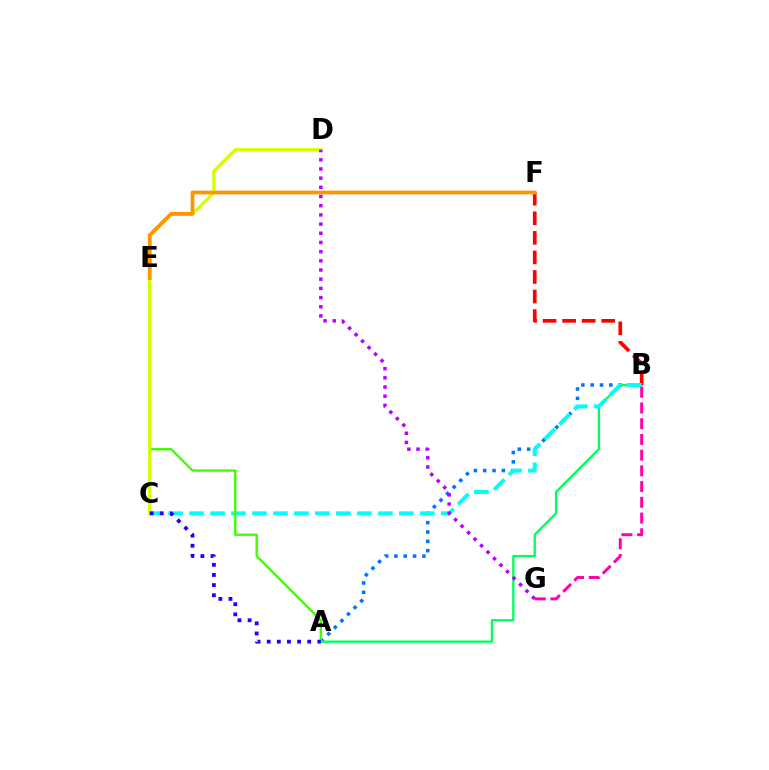{('A', 'B'): [{'color': '#0074ff', 'line_style': 'dotted', 'thickness': 2.54}, {'color': '#00ff5c', 'line_style': 'solid', 'thickness': 1.68}], ('B', 'F'): [{'color': '#ff0000', 'line_style': 'dashed', 'thickness': 2.66}], ('B', 'C'): [{'color': '#00fff6', 'line_style': 'dashed', 'thickness': 2.85}], ('A', 'E'): [{'color': '#3dff00', 'line_style': 'solid', 'thickness': 1.71}], ('C', 'D'): [{'color': '#d1ff00', 'line_style': 'solid', 'thickness': 2.35}], ('E', 'F'): [{'color': '#ff9400', 'line_style': 'solid', 'thickness': 2.69}], ('D', 'G'): [{'color': '#b900ff', 'line_style': 'dotted', 'thickness': 2.5}], ('B', 'G'): [{'color': '#ff00ac', 'line_style': 'dashed', 'thickness': 2.14}], ('A', 'C'): [{'color': '#2500ff', 'line_style': 'dotted', 'thickness': 2.75}]}